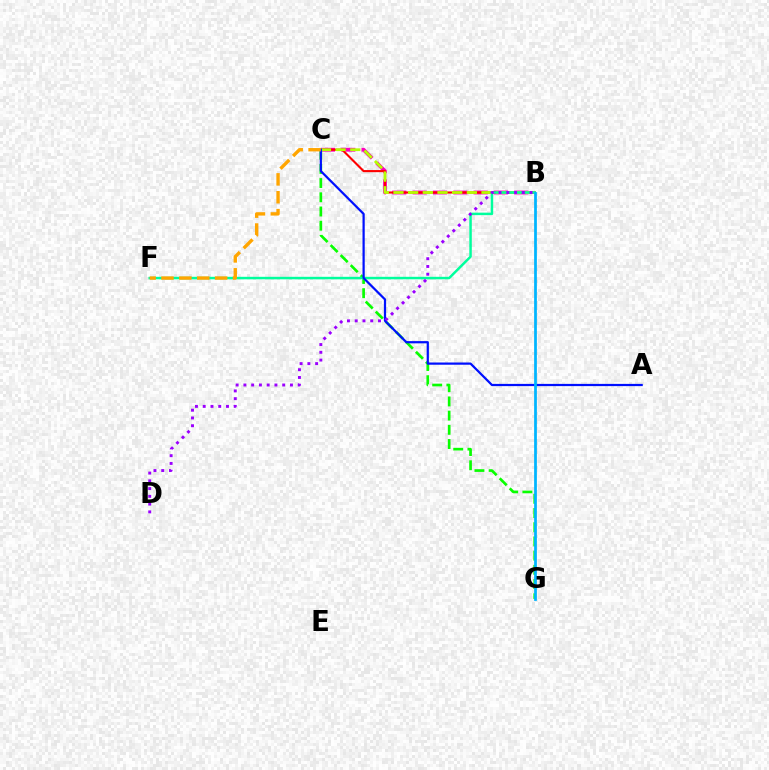{('B', 'C'): [{'color': '#ff00bd', 'line_style': 'dashed', 'thickness': 2.76}, {'color': '#ff0000', 'line_style': 'solid', 'thickness': 1.51}, {'color': '#b3ff00', 'line_style': 'dashed', 'thickness': 1.99}], ('C', 'G'): [{'color': '#08ff00', 'line_style': 'dashed', 'thickness': 1.93}], ('B', 'F'): [{'color': '#00ff9d', 'line_style': 'solid', 'thickness': 1.79}], ('A', 'C'): [{'color': '#0010ff', 'line_style': 'solid', 'thickness': 1.6}], ('B', 'G'): [{'color': '#00b5ff', 'line_style': 'solid', 'thickness': 1.98}], ('B', 'D'): [{'color': '#9b00ff', 'line_style': 'dotted', 'thickness': 2.11}], ('C', 'F'): [{'color': '#ffa500', 'line_style': 'dashed', 'thickness': 2.43}]}